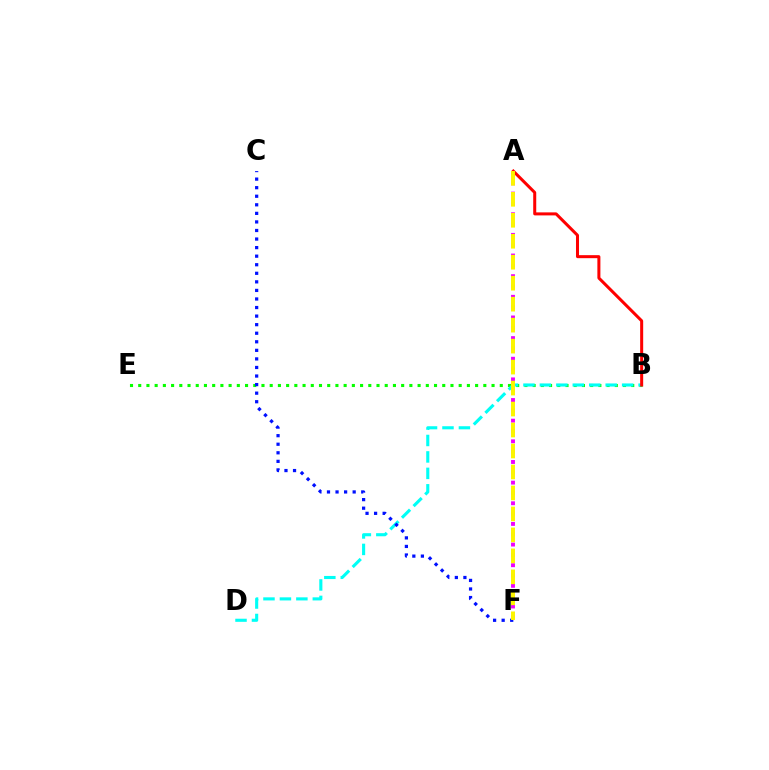{('B', 'E'): [{'color': '#08ff00', 'line_style': 'dotted', 'thickness': 2.23}], ('A', 'F'): [{'color': '#ee00ff', 'line_style': 'dotted', 'thickness': 2.8}, {'color': '#fcf500', 'line_style': 'dashed', 'thickness': 2.85}], ('B', 'D'): [{'color': '#00fff6', 'line_style': 'dashed', 'thickness': 2.23}], ('C', 'F'): [{'color': '#0010ff', 'line_style': 'dotted', 'thickness': 2.33}], ('A', 'B'): [{'color': '#ff0000', 'line_style': 'solid', 'thickness': 2.17}]}